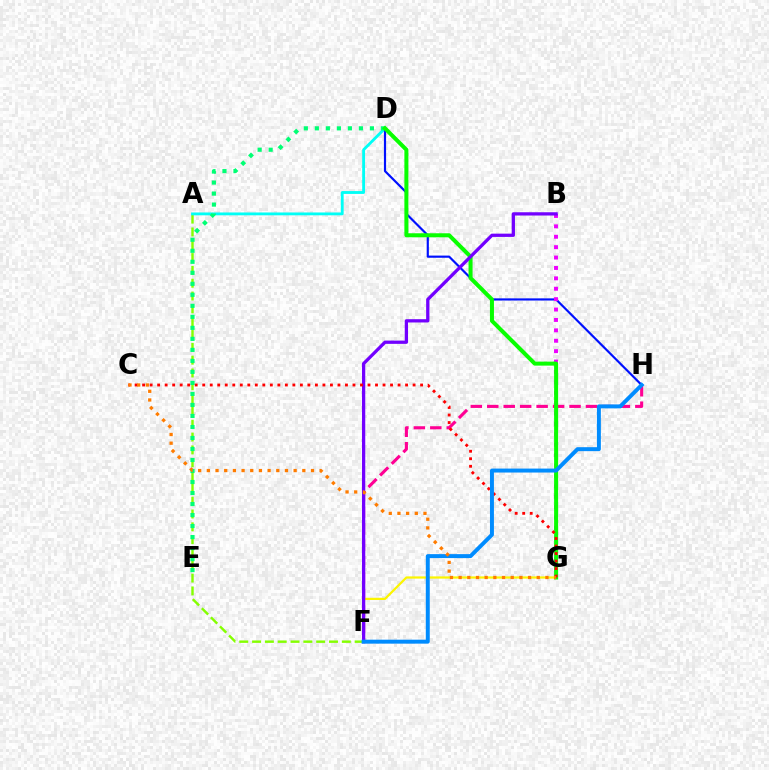{('A', 'F'): [{'color': '#84ff00', 'line_style': 'dashed', 'thickness': 1.74}], ('A', 'D'): [{'color': '#00fff6', 'line_style': 'solid', 'thickness': 2.05}], ('F', 'H'): [{'color': '#ff0094', 'line_style': 'dashed', 'thickness': 2.24}, {'color': '#008cff', 'line_style': 'solid', 'thickness': 2.85}], ('F', 'G'): [{'color': '#fcf500', 'line_style': 'solid', 'thickness': 1.6}], ('D', 'H'): [{'color': '#0010ff', 'line_style': 'solid', 'thickness': 1.56}], ('B', 'G'): [{'color': '#ee00ff', 'line_style': 'dotted', 'thickness': 2.83}], ('D', 'E'): [{'color': '#00ff74', 'line_style': 'dotted', 'thickness': 2.99}], ('D', 'G'): [{'color': '#08ff00', 'line_style': 'solid', 'thickness': 2.89}], ('B', 'F'): [{'color': '#7200ff', 'line_style': 'solid', 'thickness': 2.35}], ('C', 'G'): [{'color': '#ff0000', 'line_style': 'dotted', 'thickness': 2.04}, {'color': '#ff7c00', 'line_style': 'dotted', 'thickness': 2.36}]}